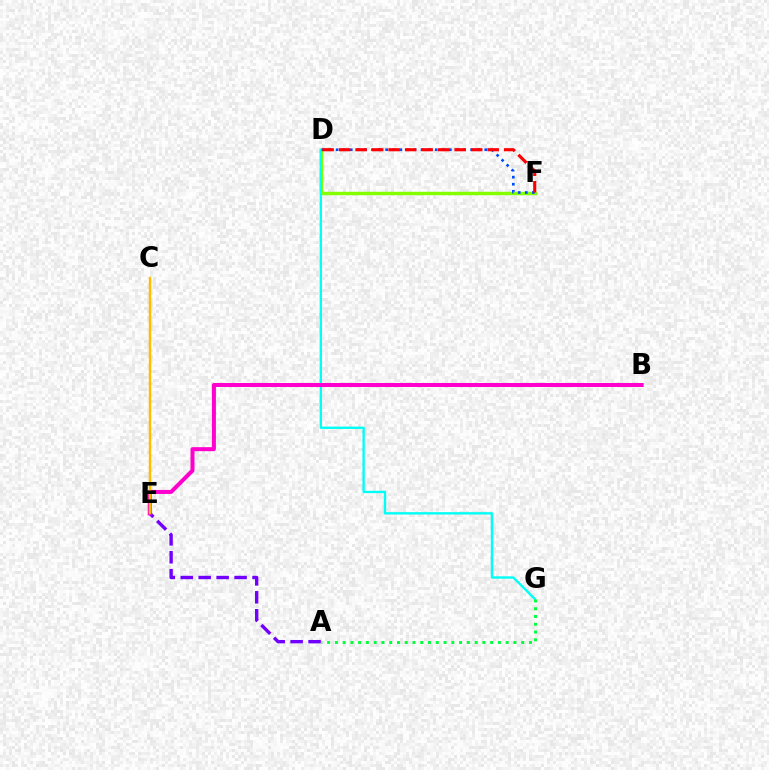{('D', 'F'): [{'color': '#84ff00', 'line_style': 'solid', 'thickness': 2.46}, {'color': '#004bff', 'line_style': 'dotted', 'thickness': 1.92}, {'color': '#ff0000', 'line_style': 'dashed', 'thickness': 2.24}], ('A', 'E'): [{'color': '#7200ff', 'line_style': 'dashed', 'thickness': 2.44}], ('D', 'G'): [{'color': '#00fff6', 'line_style': 'solid', 'thickness': 1.7}], ('B', 'E'): [{'color': '#ff00cf', 'line_style': 'solid', 'thickness': 2.89}], ('A', 'G'): [{'color': '#00ff39', 'line_style': 'dotted', 'thickness': 2.11}], ('C', 'E'): [{'color': '#ffbd00', 'line_style': 'solid', 'thickness': 1.76}]}